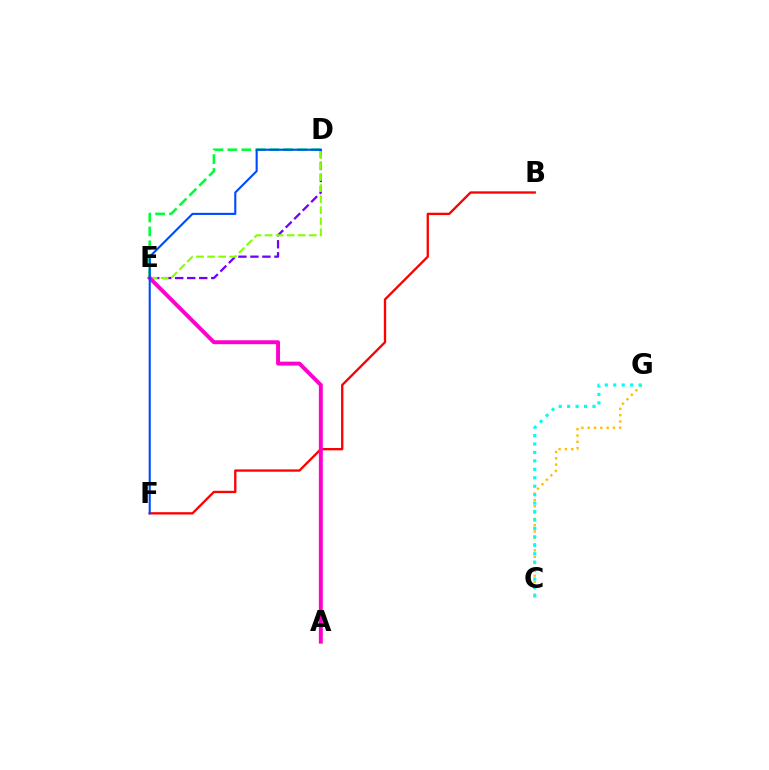{('C', 'G'): [{'color': '#ffbd00', 'line_style': 'dotted', 'thickness': 1.71}, {'color': '#00fff6', 'line_style': 'dotted', 'thickness': 2.29}], ('D', 'E'): [{'color': '#00ff39', 'line_style': 'dashed', 'thickness': 1.89}, {'color': '#7200ff', 'line_style': 'dashed', 'thickness': 1.63}, {'color': '#84ff00', 'line_style': 'dashed', 'thickness': 1.5}], ('B', 'F'): [{'color': '#ff0000', 'line_style': 'solid', 'thickness': 1.68}], ('A', 'E'): [{'color': '#ff00cf', 'line_style': 'solid', 'thickness': 2.83}], ('D', 'F'): [{'color': '#004bff', 'line_style': 'solid', 'thickness': 1.52}]}